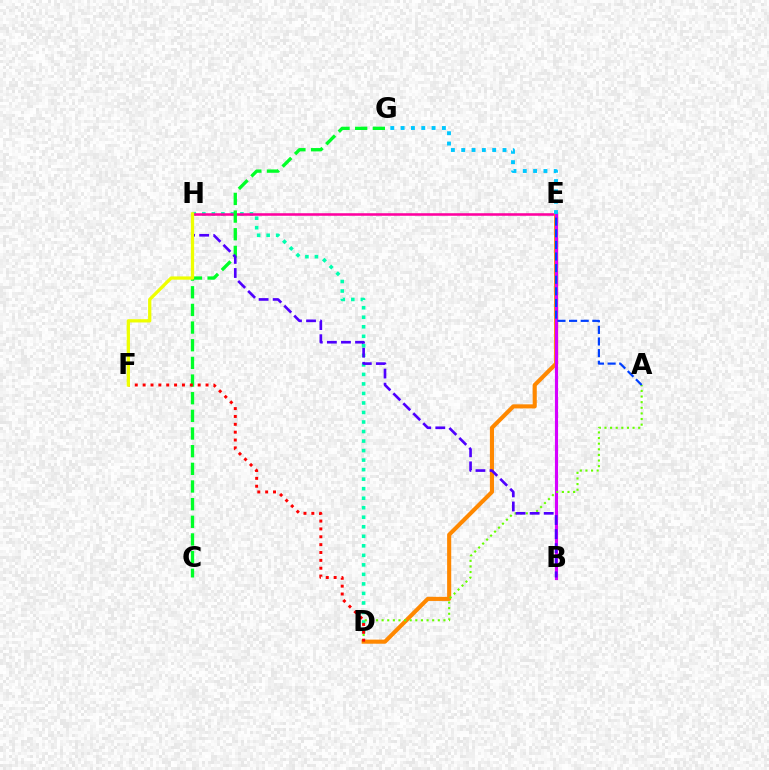{('D', 'H'): [{'color': '#00ffaf', 'line_style': 'dotted', 'thickness': 2.59}], ('E', 'H'): [{'color': '#ff00a0', 'line_style': 'solid', 'thickness': 1.84}], ('D', 'E'): [{'color': '#ff8800', 'line_style': 'solid', 'thickness': 2.95}], ('B', 'E'): [{'color': '#d600ff', 'line_style': 'solid', 'thickness': 2.26}], ('A', 'D'): [{'color': '#66ff00', 'line_style': 'dotted', 'thickness': 1.53}], ('A', 'E'): [{'color': '#003fff', 'line_style': 'dashed', 'thickness': 1.58}], ('E', 'G'): [{'color': '#00c7ff', 'line_style': 'dotted', 'thickness': 2.8}], ('C', 'G'): [{'color': '#00ff27', 'line_style': 'dashed', 'thickness': 2.4}], ('D', 'F'): [{'color': '#ff0000', 'line_style': 'dotted', 'thickness': 2.14}], ('B', 'H'): [{'color': '#4f00ff', 'line_style': 'dashed', 'thickness': 1.91}], ('F', 'H'): [{'color': '#eeff00', 'line_style': 'solid', 'thickness': 2.36}]}